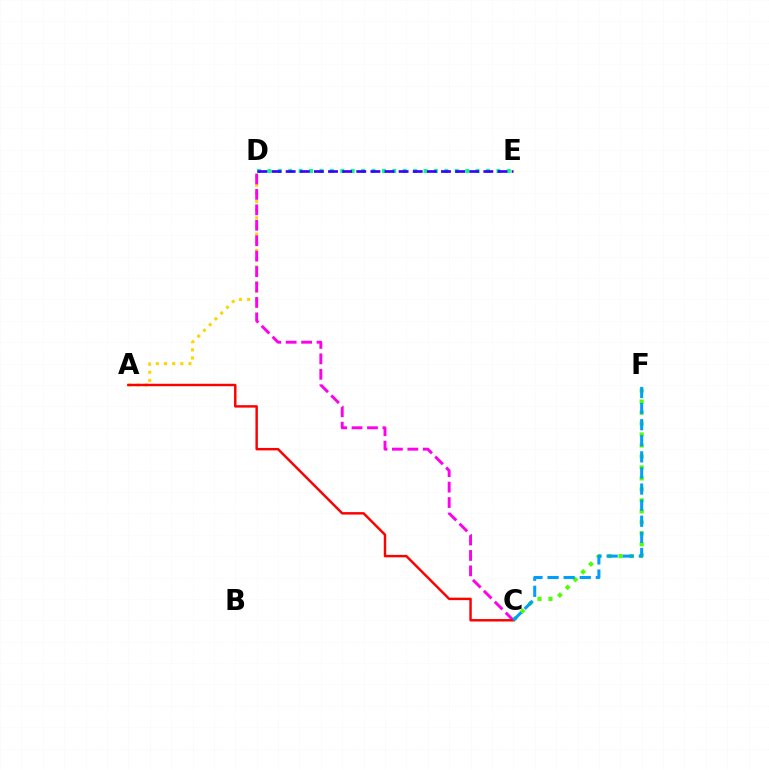{('A', 'D'): [{'color': '#ffd500', 'line_style': 'dotted', 'thickness': 2.21}], ('C', 'F'): [{'color': '#4fff00', 'line_style': 'dotted', 'thickness': 2.98}, {'color': '#009eff', 'line_style': 'dashed', 'thickness': 2.19}], ('C', 'D'): [{'color': '#ff00ed', 'line_style': 'dashed', 'thickness': 2.1}], ('D', 'E'): [{'color': '#00ff86', 'line_style': 'dotted', 'thickness': 2.83}, {'color': '#3700ff', 'line_style': 'dashed', 'thickness': 1.92}], ('A', 'C'): [{'color': '#ff0000', 'line_style': 'solid', 'thickness': 1.76}]}